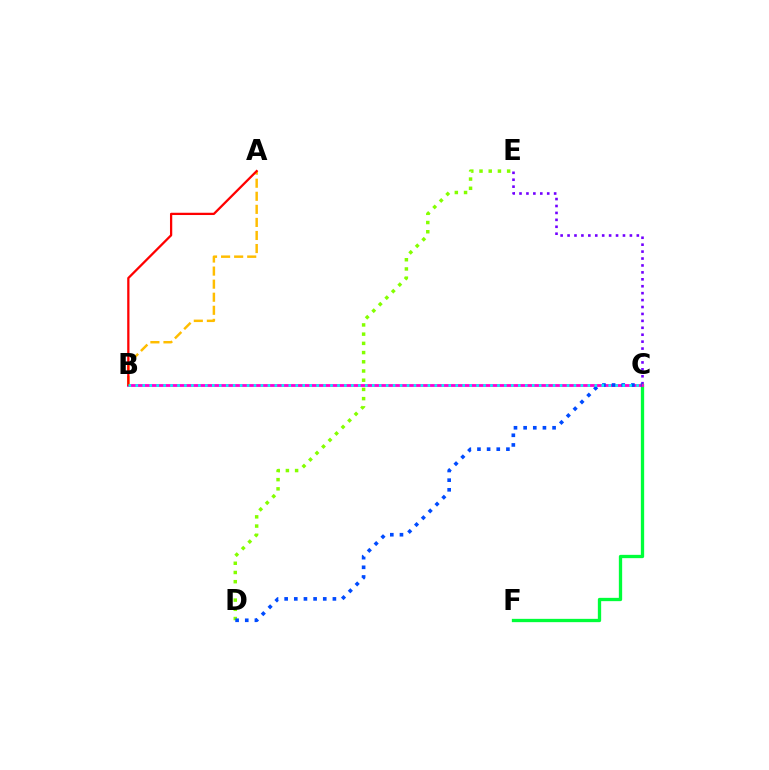{('C', 'E'): [{'color': '#7200ff', 'line_style': 'dotted', 'thickness': 1.88}], ('C', 'F'): [{'color': '#00ff39', 'line_style': 'solid', 'thickness': 2.38}], ('B', 'C'): [{'color': '#ff00cf', 'line_style': 'solid', 'thickness': 2.03}, {'color': '#00fff6', 'line_style': 'dotted', 'thickness': 1.89}], ('D', 'E'): [{'color': '#84ff00', 'line_style': 'dotted', 'thickness': 2.5}], ('A', 'B'): [{'color': '#ffbd00', 'line_style': 'dashed', 'thickness': 1.77}, {'color': '#ff0000', 'line_style': 'solid', 'thickness': 1.63}], ('C', 'D'): [{'color': '#004bff', 'line_style': 'dotted', 'thickness': 2.62}]}